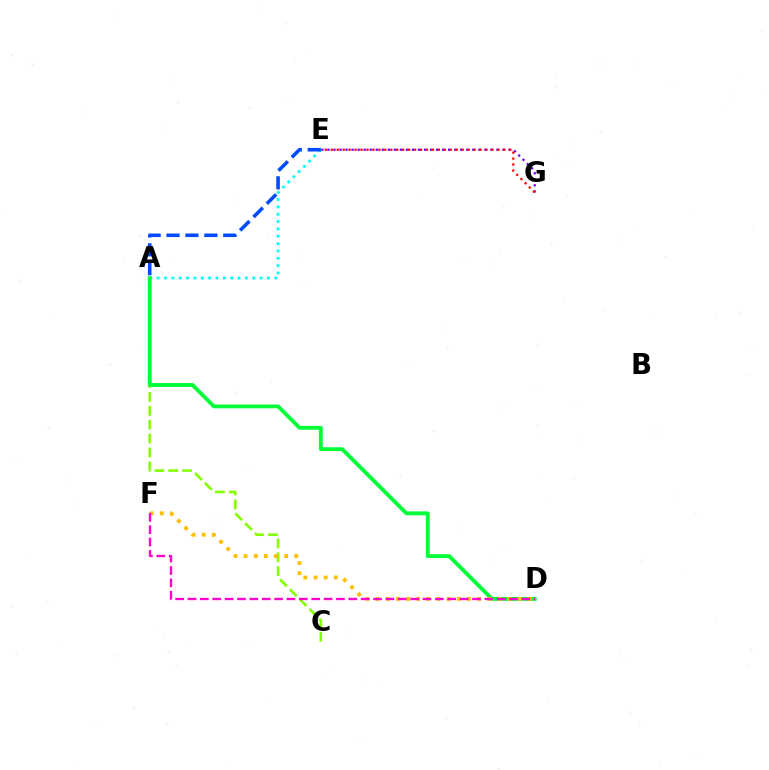{('A', 'C'): [{'color': '#84ff00', 'line_style': 'dashed', 'thickness': 1.89}], ('A', 'E'): [{'color': '#00fff6', 'line_style': 'dotted', 'thickness': 2.0}, {'color': '#004bff', 'line_style': 'dashed', 'thickness': 2.57}], ('A', 'D'): [{'color': '#00ff39', 'line_style': 'solid', 'thickness': 2.77}], ('D', 'F'): [{'color': '#ffbd00', 'line_style': 'dotted', 'thickness': 2.76}, {'color': '#ff00cf', 'line_style': 'dashed', 'thickness': 1.68}], ('E', 'G'): [{'color': '#7200ff', 'line_style': 'dotted', 'thickness': 1.64}, {'color': '#ff0000', 'line_style': 'dotted', 'thickness': 1.62}]}